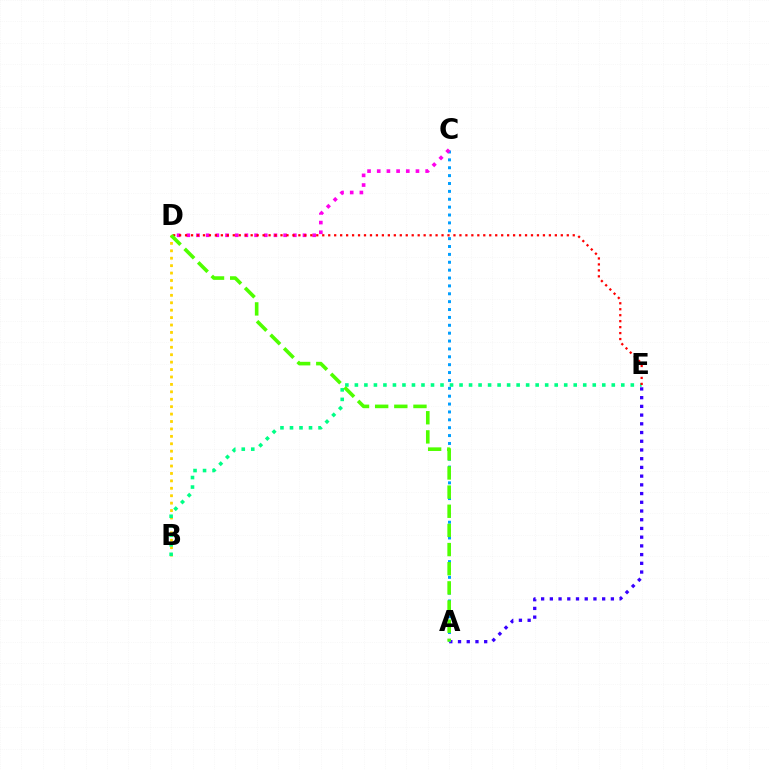{('B', 'D'): [{'color': '#ffd500', 'line_style': 'dotted', 'thickness': 2.02}], ('A', 'E'): [{'color': '#3700ff', 'line_style': 'dotted', 'thickness': 2.37}], ('A', 'C'): [{'color': '#009eff', 'line_style': 'dotted', 'thickness': 2.14}], ('B', 'E'): [{'color': '#00ff86', 'line_style': 'dotted', 'thickness': 2.59}], ('C', 'D'): [{'color': '#ff00ed', 'line_style': 'dotted', 'thickness': 2.63}], ('D', 'E'): [{'color': '#ff0000', 'line_style': 'dotted', 'thickness': 1.62}], ('A', 'D'): [{'color': '#4fff00', 'line_style': 'dashed', 'thickness': 2.6}]}